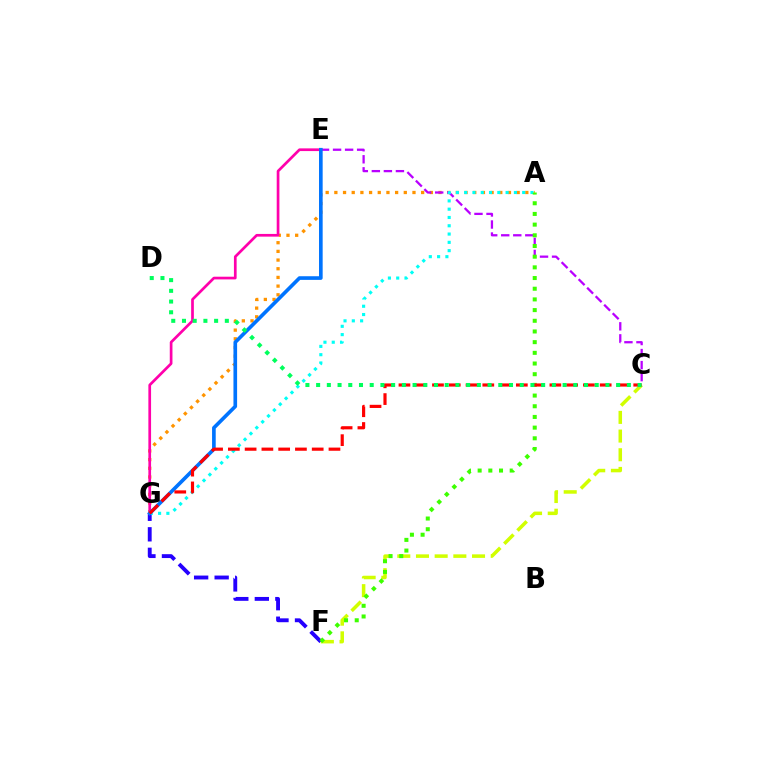{('A', 'G'): [{'color': '#ff9400', 'line_style': 'dotted', 'thickness': 2.36}, {'color': '#00fff6', 'line_style': 'dotted', 'thickness': 2.25}], ('C', 'E'): [{'color': '#b900ff', 'line_style': 'dashed', 'thickness': 1.63}], ('F', 'G'): [{'color': '#2500ff', 'line_style': 'dashed', 'thickness': 2.79}], ('E', 'G'): [{'color': '#ff00ac', 'line_style': 'solid', 'thickness': 1.94}, {'color': '#0074ff', 'line_style': 'solid', 'thickness': 2.63}], ('C', 'F'): [{'color': '#d1ff00', 'line_style': 'dashed', 'thickness': 2.54}], ('A', 'F'): [{'color': '#3dff00', 'line_style': 'dotted', 'thickness': 2.9}], ('C', 'G'): [{'color': '#ff0000', 'line_style': 'dashed', 'thickness': 2.28}], ('C', 'D'): [{'color': '#00ff5c', 'line_style': 'dotted', 'thickness': 2.91}]}